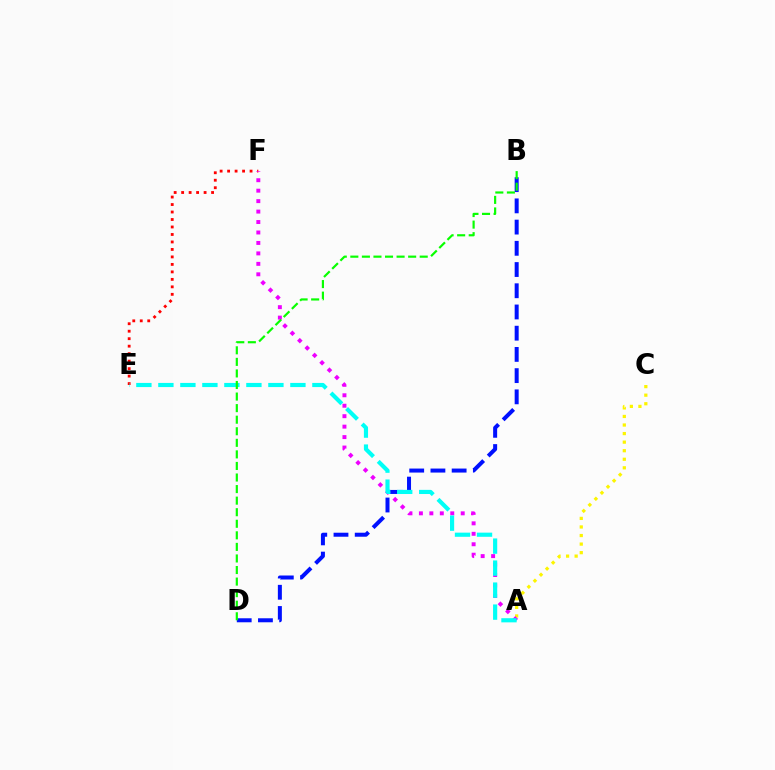{('B', 'D'): [{'color': '#0010ff', 'line_style': 'dashed', 'thickness': 2.88}, {'color': '#08ff00', 'line_style': 'dashed', 'thickness': 1.57}], ('A', 'C'): [{'color': '#fcf500', 'line_style': 'dotted', 'thickness': 2.33}], ('E', 'F'): [{'color': '#ff0000', 'line_style': 'dotted', 'thickness': 2.03}], ('A', 'F'): [{'color': '#ee00ff', 'line_style': 'dotted', 'thickness': 2.84}], ('A', 'E'): [{'color': '#00fff6', 'line_style': 'dashed', 'thickness': 2.99}]}